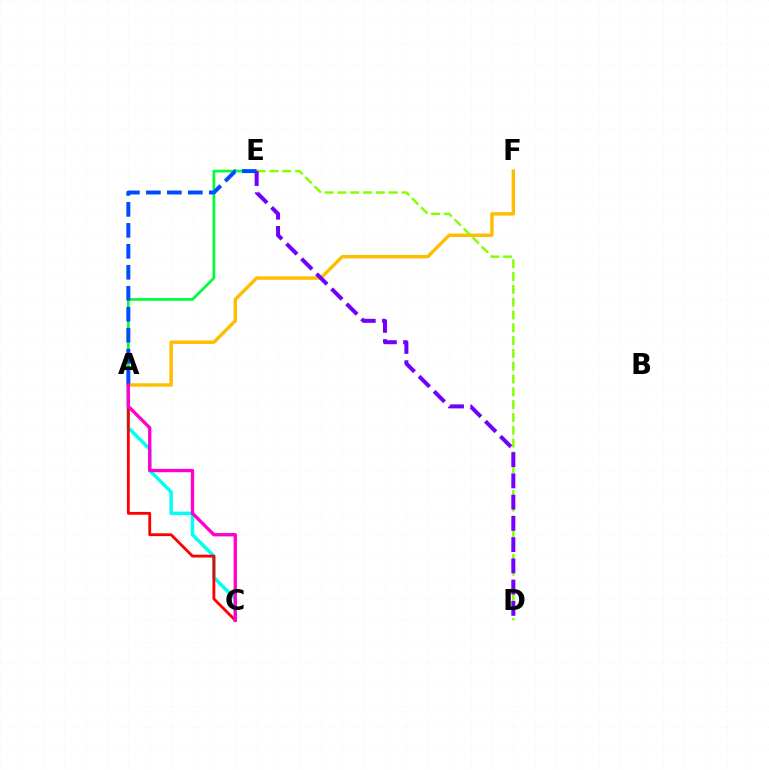{('A', 'F'): [{'color': '#ffbd00', 'line_style': 'solid', 'thickness': 2.46}], ('A', 'E'): [{'color': '#00ff39', 'line_style': 'solid', 'thickness': 1.98}, {'color': '#004bff', 'line_style': 'dashed', 'thickness': 2.85}], ('A', 'C'): [{'color': '#00fff6', 'line_style': 'solid', 'thickness': 2.51}, {'color': '#ff0000', 'line_style': 'solid', 'thickness': 2.03}, {'color': '#ff00cf', 'line_style': 'solid', 'thickness': 2.4}], ('D', 'E'): [{'color': '#84ff00', 'line_style': 'dashed', 'thickness': 1.74}, {'color': '#7200ff', 'line_style': 'dashed', 'thickness': 2.89}]}